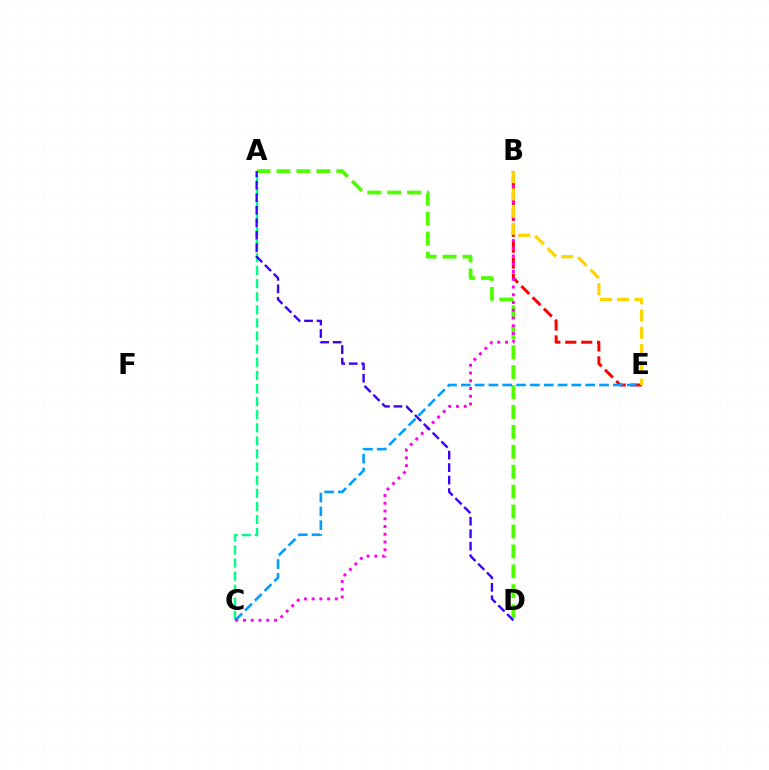{('B', 'E'): [{'color': '#ff0000', 'line_style': 'dashed', 'thickness': 2.16}, {'color': '#ffd500', 'line_style': 'dashed', 'thickness': 2.34}], ('A', 'C'): [{'color': '#00ff86', 'line_style': 'dashed', 'thickness': 1.78}], ('A', 'D'): [{'color': '#4fff00', 'line_style': 'dashed', 'thickness': 2.71}, {'color': '#3700ff', 'line_style': 'dashed', 'thickness': 1.7}], ('C', 'E'): [{'color': '#009eff', 'line_style': 'dashed', 'thickness': 1.88}], ('B', 'C'): [{'color': '#ff00ed', 'line_style': 'dotted', 'thickness': 2.11}]}